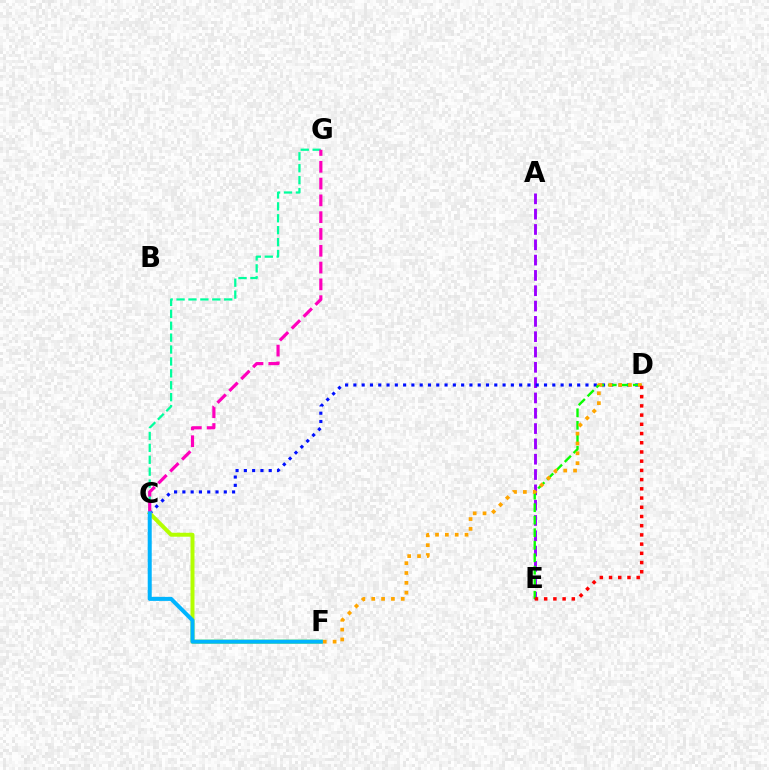{('A', 'E'): [{'color': '#9b00ff', 'line_style': 'dashed', 'thickness': 2.08}], ('C', 'D'): [{'color': '#0010ff', 'line_style': 'dotted', 'thickness': 2.25}], ('D', 'E'): [{'color': '#08ff00', 'line_style': 'dashed', 'thickness': 1.7}, {'color': '#ff0000', 'line_style': 'dotted', 'thickness': 2.5}], ('C', 'G'): [{'color': '#00ff9d', 'line_style': 'dashed', 'thickness': 1.62}, {'color': '#ff00bd', 'line_style': 'dashed', 'thickness': 2.28}], ('C', 'F'): [{'color': '#b3ff00', 'line_style': 'solid', 'thickness': 2.85}, {'color': '#00b5ff', 'line_style': 'solid', 'thickness': 2.89}], ('D', 'F'): [{'color': '#ffa500', 'line_style': 'dotted', 'thickness': 2.67}]}